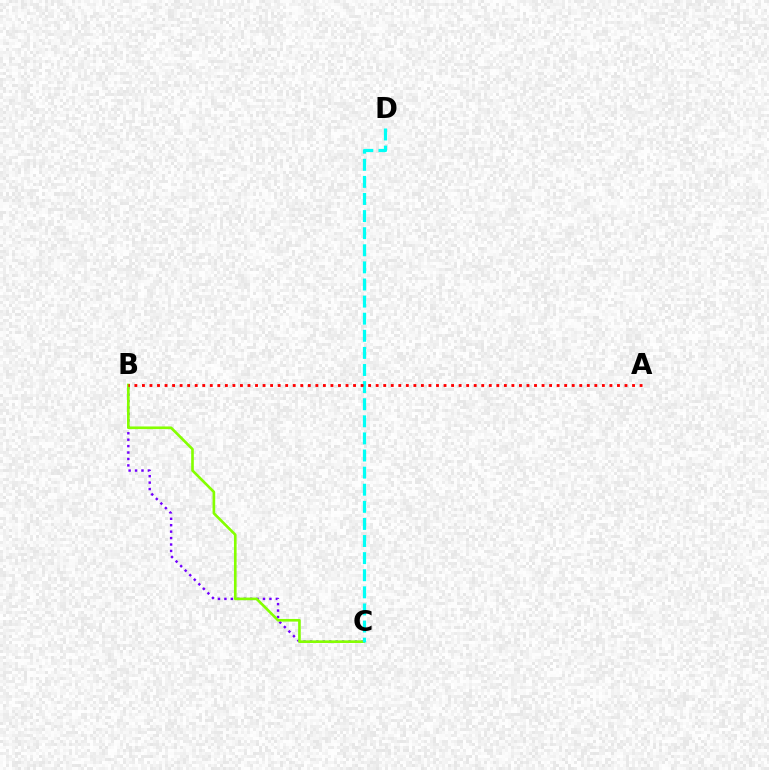{('B', 'C'): [{'color': '#7200ff', 'line_style': 'dotted', 'thickness': 1.75}, {'color': '#84ff00', 'line_style': 'solid', 'thickness': 1.9}], ('C', 'D'): [{'color': '#00fff6', 'line_style': 'dashed', 'thickness': 2.32}], ('A', 'B'): [{'color': '#ff0000', 'line_style': 'dotted', 'thickness': 2.05}]}